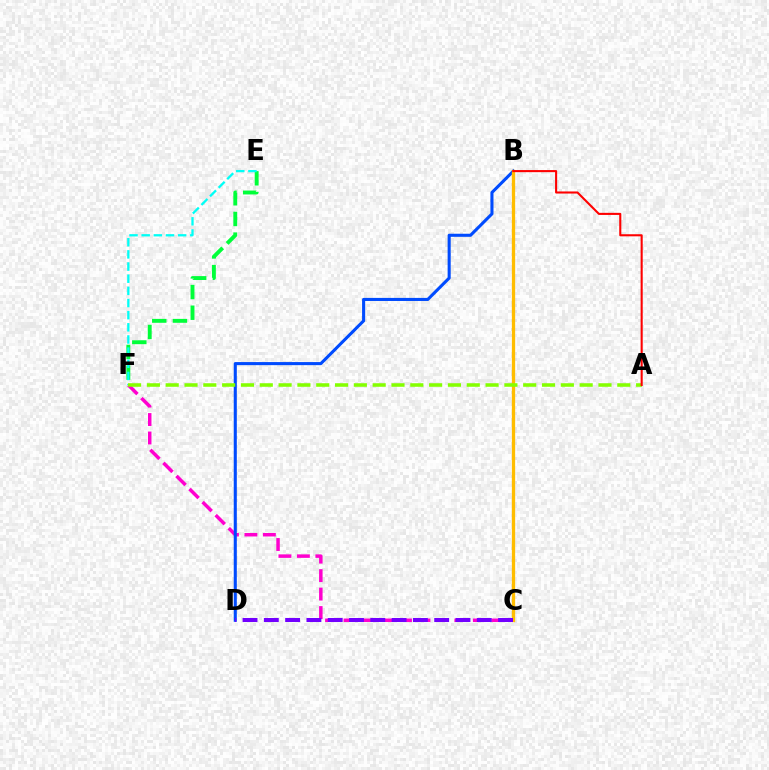{('E', 'F'): [{'color': '#00ff39', 'line_style': 'dashed', 'thickness': 2.81}, {'color': '#00fff6', 'line_style': 'dashed', 'thickness': 1.65}], ('C', 'F'): [{'color': '#ff00cf', 'line_style': 'dashed', 'thickness': 2.51}], ('B', 'D'): [{'color': '#004bff', 'line_style': 'solid', 'thickness': 2.22}], ('B', 'C'): [{'color': '#ffbd00', 'line_style': 'solid', 'thickness': 2.37}], ('A', 'F'): [{'color': '#84ff00', 'line_style': 'dashed', 'thickness': 2.56}], ('A', 'B'): [{'color': '#ff0000', 'line_style': 'solid', 'thickness': 1.5}], ('C', 'D'): [{'color': '#7200ff', 'line_style': 'dashed', 'thickness': 2.89}]}